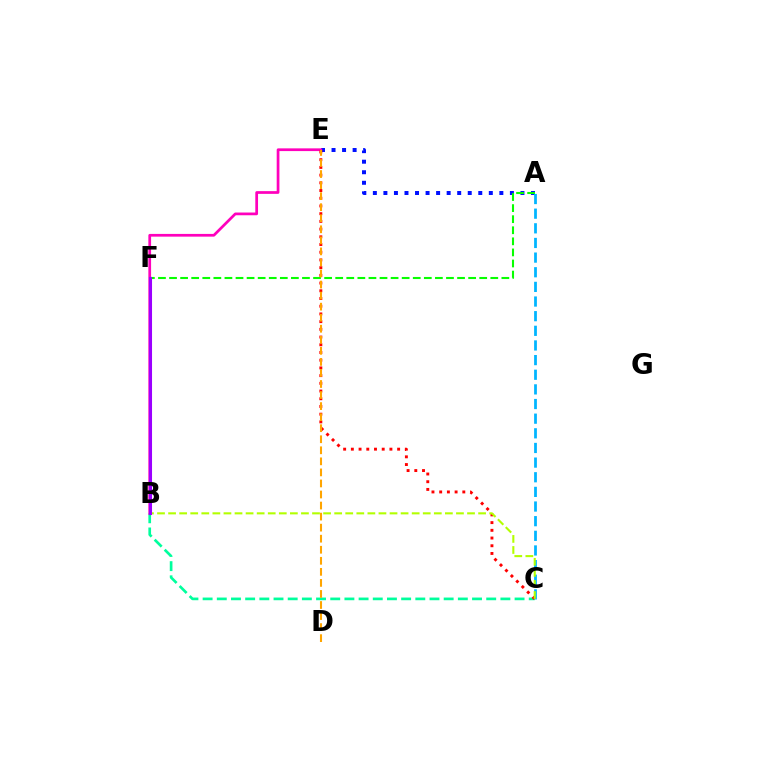{('A', 'E'): [{'color': '#0010ff', 'line_style': 'dotted', 'thickness': 2.86}], ('B', 'C'): [{'color': '#00ff9d', 'line_style': 'dashed', 'thickness': 1.93}, {'color': '#b3ff00', 'line_style': 'dashed', 'thickness': 1.5}], ('B', 'E'): [{'color': '#ff00bd', 'line_style': 'solid', 'thickness': 1.96}], ('A', 'F'): [{'color': '#08ff00', 'line_style': 'dashed', 'thickness': 1.5}], ('A', 'C'): [{'color': '#00b5ff', 'line_style': 'dashed', 'thickness': 1.99}], ('C', 'E'): [{'color': '#ff0000', 'line_style': 'dotted', 'thickness': 2.1}], ('D', 'E'): [{'color': '#ffa500', 'line_style': 'dashed', 'thickness': 1.5}], ('B', 'F'): [{'color': '#9b00ff', 'line_style': 'solid', 'thickness': 2.2}]}